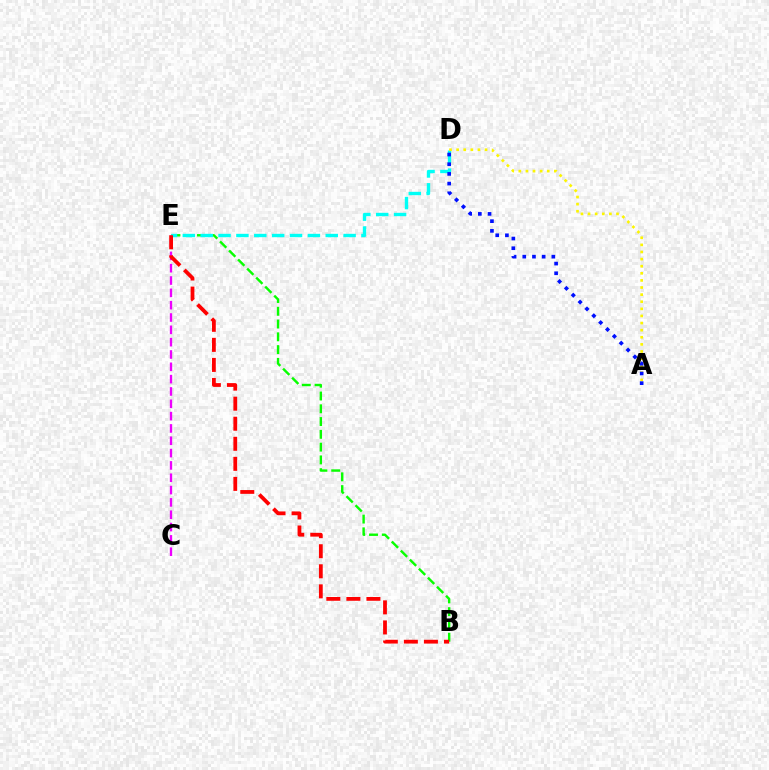{('B', 'E'): [{'color': '#08ff00', 'line_style': 'dashed', 'thickness': 1.74}, {'color': '#ff0000', 'line_style': 'dashed', 'thickness': 2.72}], ('D', 'E'): [{'color': '#00fff6', 'line_style': 'dashed', 'thickness': 2.43}], ('A', 'D'): [{'color': '#fcf500', 'line_style': 'dotted', 'thickness': 1.93}, {'color': '#0010ff', 'line_style': 'dotted', 'thickness': 2.63}], ('C', 'E'): [{'color': '#ee00ff', 'line_style': 'dashed', 'thickness': 1.67}]}